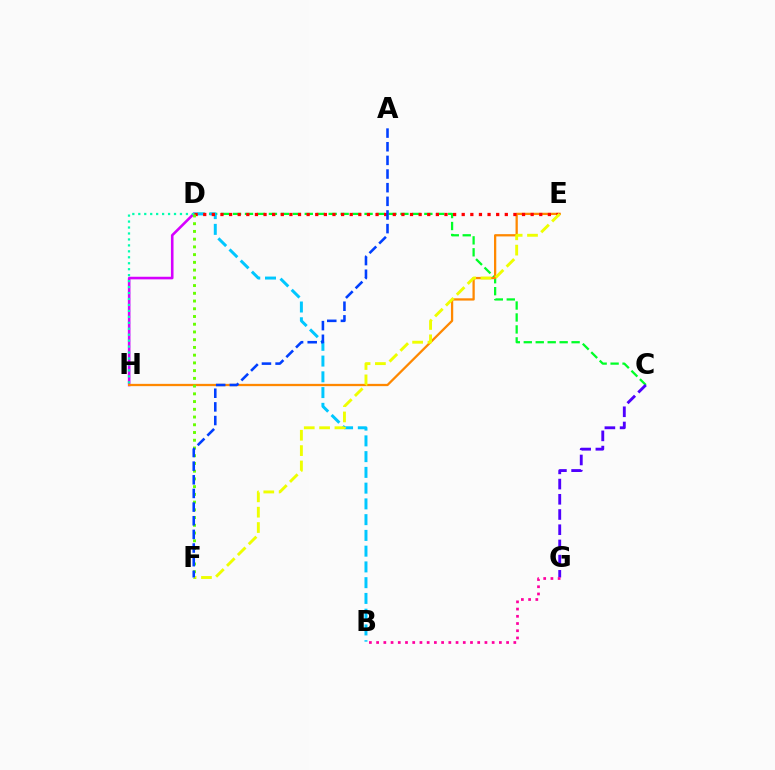{('D', 'H'): [{'color': '#d600ff', 'line_style': 'solid', 'thickness': 1.87}, {'color': '#00ffaf', 'line_style': 'dotted', 'thickness': 1.62}], ('C', 'D'): [{'color': '#00ff27', 'line_style': 'dashed', 'thickness': 1.62}], ('B', 'D'): [{'color': '#00c7ff', 'line_style': 'dashed', 'thickness': 2.14}], ('C', 'G'): [{'color': '#4f00ff', 'line_style': 'dashed', 'thickness': 2.07}], ('E', 'H'): [{'color': '#ff8800', 'line_style': 'solid', 'thickness': 1.64}], ('D', 'E'): [{'color': '#ff0000', 'line_style': 'dotted', 'thickness': 2.34}], ('E', 'F'): [{'color': '#eeff00', 'line_style': 'dashed', 'thickness': 2.08}], ('D', 'F'): [{'color': '#66ff00', 'line_style': 'dotted', 'thickness': 2.1}], ('A', 'F'): [{'color': '#003fff', 'line_style': 'dashed', 'thickness': 1.85}], ('B', 'G'): [{'color': '#ff00a0', 'line_style': 'dotted', 'thickness': 1.96}]}